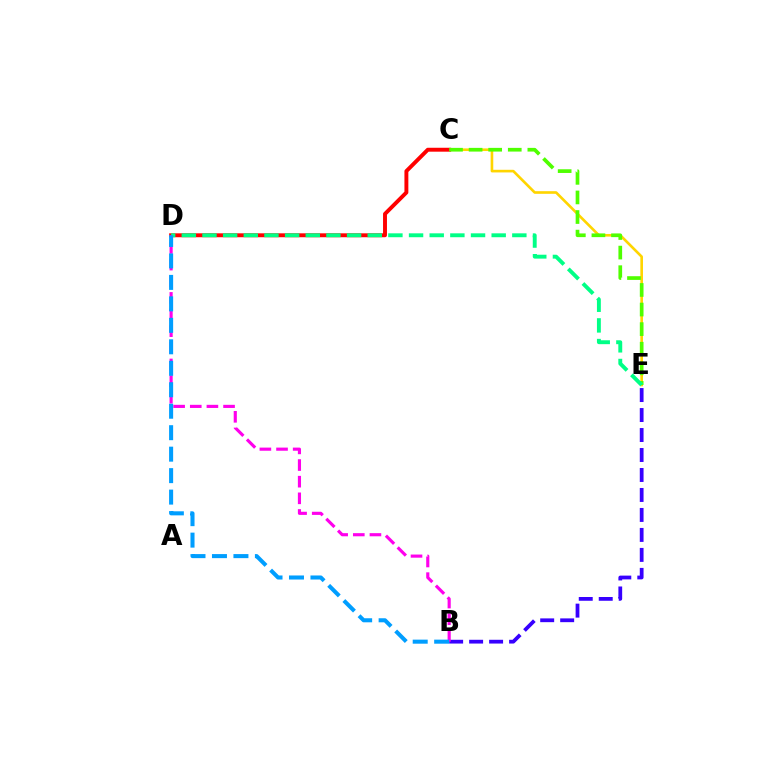{('C', 'E'): [{'color': '#ffd500', 'line_style': 'solid', 'thickness': 1.9}, {'color': '#4fff00', 'line_style': 'dashed', 'thickness': 2.66}], ('B', 'E'): [{'color': '#3700ff', 'line_style': 'dashed', 'thickness': 2.71}], ('C', 'D'): [{'color': '#ff0000', 'line_style': 'solid', 'thickness': 2.82}], ('D', 'E'): [{'color': '#00ff86', 'line_style': 'dashed', 'thickness': 2.81}], ('B', 'D'): [{'color': '#ff00ed', 'line_style': 'dashed', 'thickness': 2.26}, {'color': '#009eff', 'line_style': 'dashed', 'thickness': 2.92}]}